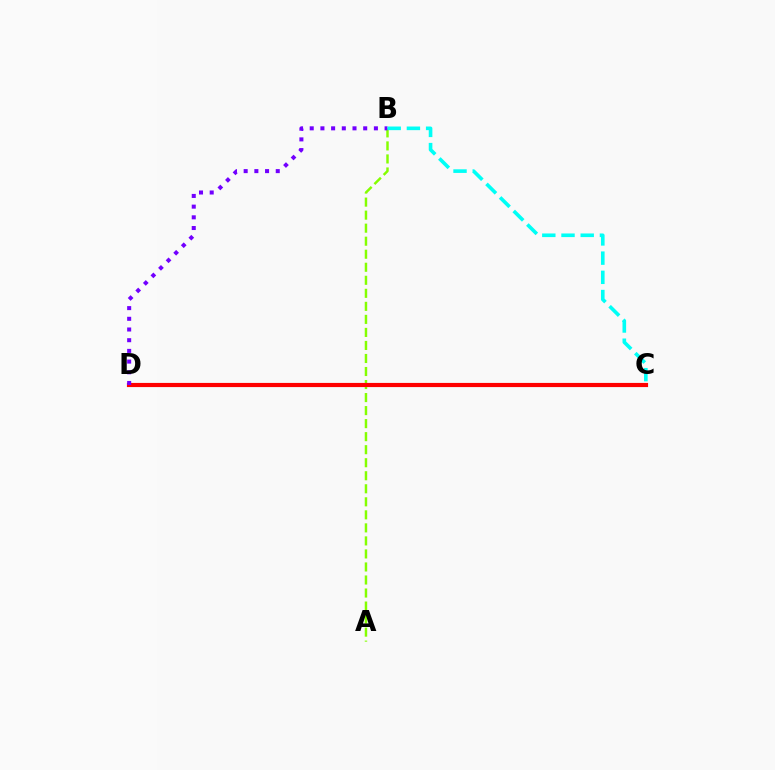{('A', 'B'): [{'color': '#84ff00', 'line_style': 'dashed', 'thickness': 1.77}], ('C', 'D'): [{'color': '#ff0000', 'line_style': 'solid', 'thickness': 2.99}], ('B', 'D'): [{'color': '#7200ff', 'line_style': 'dotted', 'thickness': 2.91}], ('B', 'C'): [{'color': '#00fff6', 'line_style': 'dashed', 'thickness': 2.61}]}